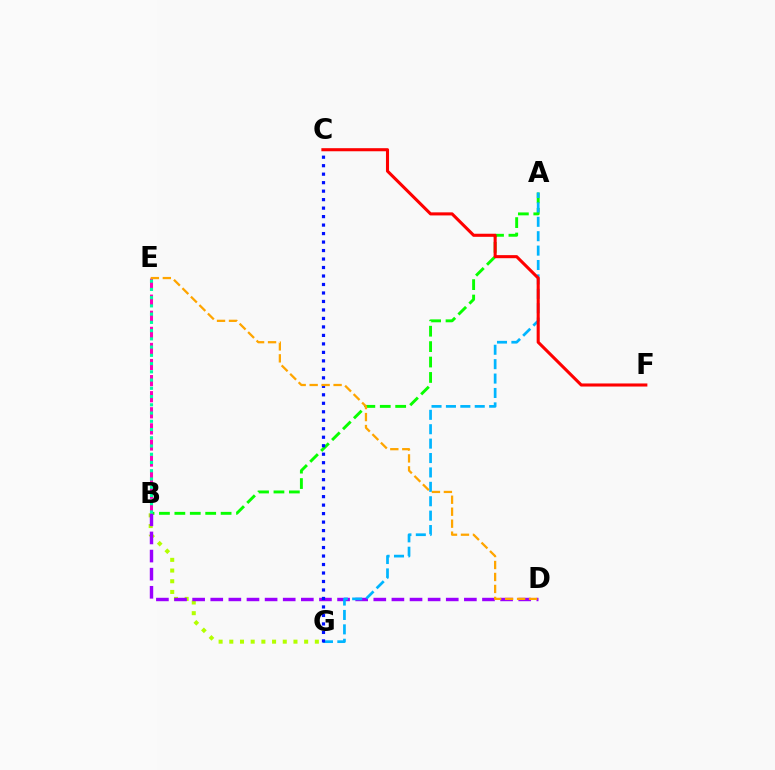{('B', 'E'): [{'color': '#ff00bd', 'line_style': 'dashed', 'thickness': 2.19}, {'color': '#00ff9d', 'line_style': 'dotted', 'thickness': 2.24}], ('A', 'B'): [{'color': '#08ff00', 'line_style': 'dashed', 'thickness': 2.09}], ('B', 'G'): [{'color': '#b3ff00', 'line_style': 'dotted', 'thickness': 2.91}], ('B', 'D'): [{'color': '#9b00ff', 'line_style': 'dashed', 'thickness': 2.46}], ('A', 'G'): [{'color': '#00b5ff', 'line_style': 'dashed', 'thickness': 1.96}], ('C', 'G'): [{'color': '#0010ff', 'line_style': 'dotted', 'thickness': 2.31}], ('C', 'F'): [{'color': '#ff0000', 'line_style': 'solid', 'thickness': 2.21}], ('D', 'E'): [{'color': '#ffa500', 'line_style': 'dashed', 'thickness': 1.63}]}